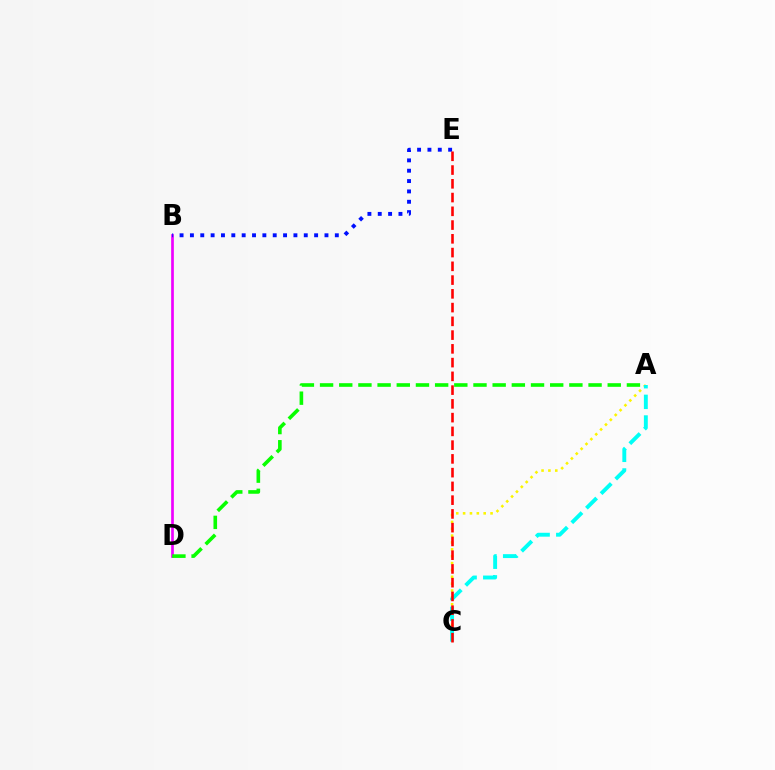{('A', 'C'): [{'color': '#fcf500', 'line_style': 'dotted', 'thickness': 1.86}, {'color': '#00fff6', 'line_style': 'dashed', 'thickness': 2.8}], ('B', 'D'): [{'color': '#ee00ff', 'line_style': 'solid', 'thickness': 1.94}], ('B', 'E'): [{'color': '#0010ff', 'line_style': 'dotted', 'thickness': 2.81}], ('A', 'D'): [{'color': '#08ff00', 'line_style': 'dashed', 'thickness': 2.61}], ('C', 'E'): [{'color': '#ff0000', 'line_style': 'dashed', 'thickness': 1.87}]}